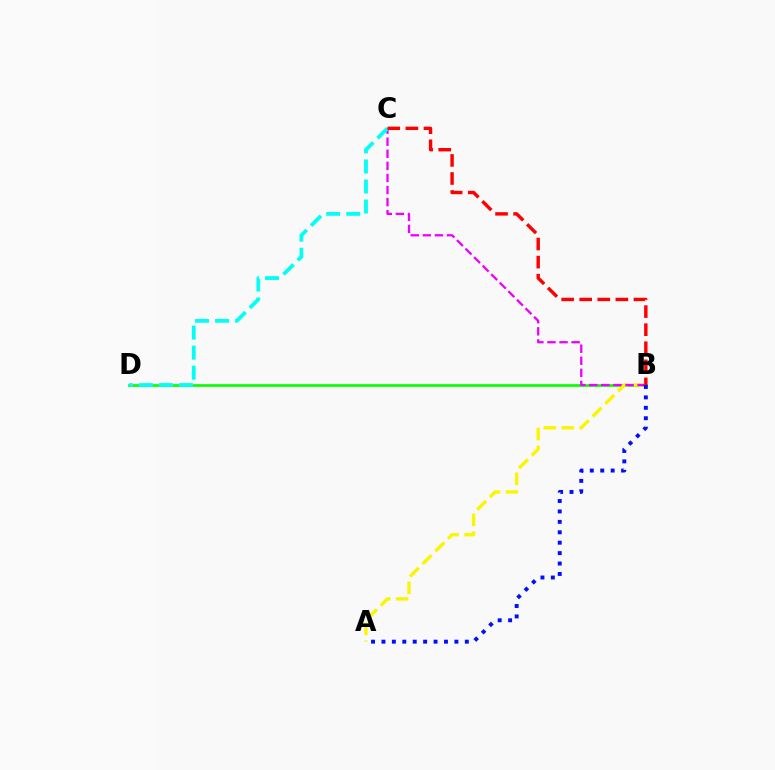{('B', 'D'): [{'color': '#08ff00', 'line_style': 'solid', 'thickness': 1.93}], ('A', 'B'): [{'color': '#fcf500', 'line_style': 'dashed', 'thickness': 2.43}, {'color': '#0010ff', 'line_style': 'dotted', 'thickness': 2.83}], ('B', 'C'): [{'color': '#ee00ff', 'line_style': 'dashed', 'thickness': 1.64}, {'color': '#ff0000', 'line_style': 'dashed', 'thickness': 2.46}], ('C', 'D'): [{'color': '#00fff6', 'line_style': 'dashed', 'thickness': 2.72}]}